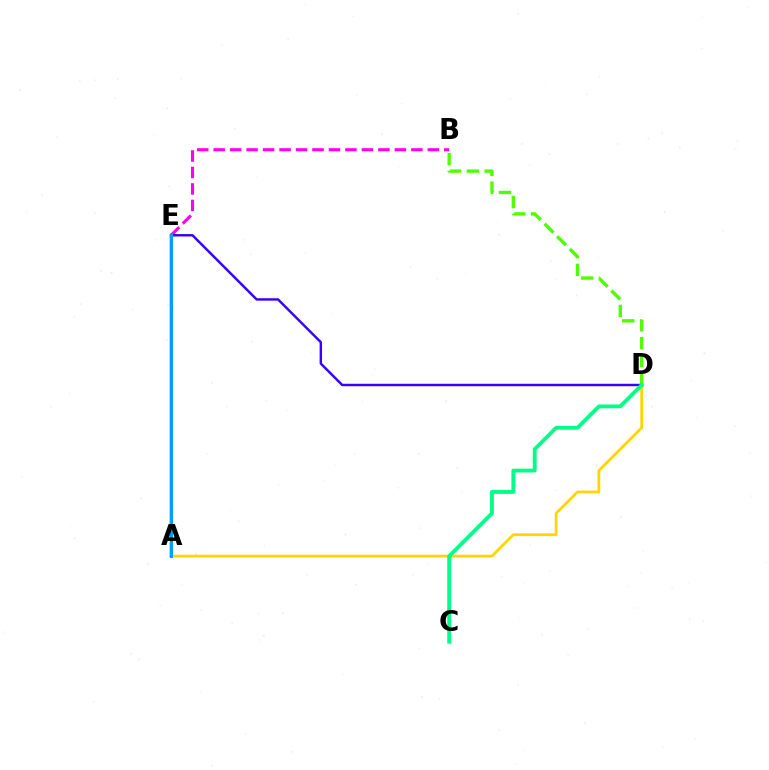{('B', 'D'): [{'color': '#4fff00', 'line_style': 'dashed', 'thickness': 2.42}], ('A', 'D'): [{'color': '#ffd500', 'line_style': 'solid', 'thickness': 1.98}], ('B', 'E'): [{'color': '#ff00ed', 'line_style': 'dashed', 'thickness': 2.24}], ('A', 'E'): [{'color': '#ff0000', 'line_style': 'solid', 'thickness': 1.78}, {'color': '#009eff', 'line_style': 'solid', 'thickness': 2.2}], ('D', 'E'): [{'color': '#3700ff', 'line_style': 'solid', 'thickness': 1.76}], ('C', 'D'): [{'color': '#00ff86', 'line_style': 'solid', 'thickness': 2.76}]}